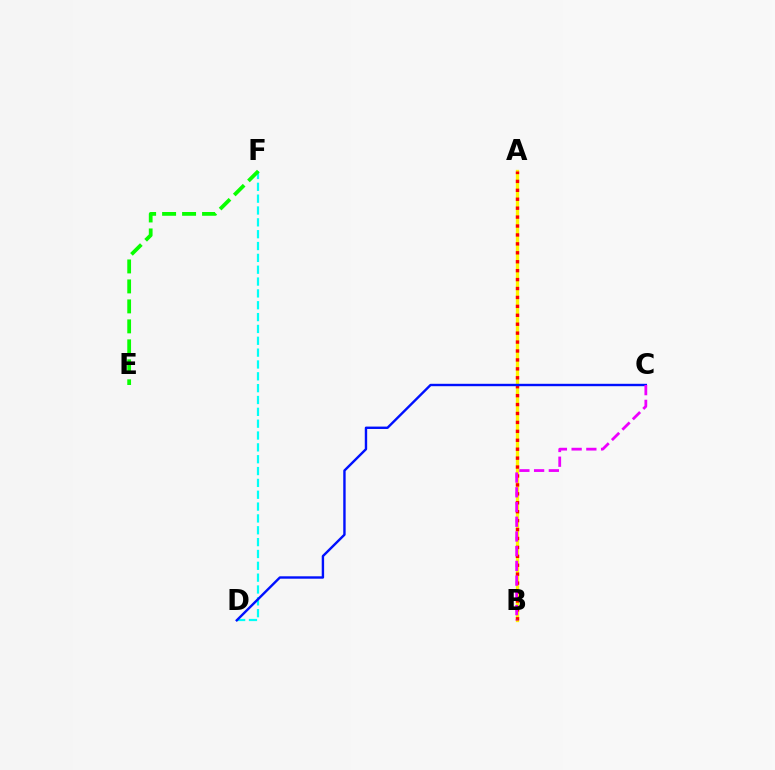{('A', 'B'): [{'color': '#fcf500', 'line_style': 'solid', 'thickness': 2.38}, {'color': '#ff0000', 'line_style': 'dotted', 'thickness': 2.43}], ('D', 'F'): [{'color': '#00fff6', 'line_style': 'dashed', 'thickness': 1.61}], ('C', 'D'): [{'color': '#0010ff', 'line_style': 'solid', 'thickness': 1.73}], ('B', 'C'): [{'color': '#ee00ff', 'line_style': 'dashed', 'thickness': 2.0}], ('E', 'F'): [{'color': '#08ff00', 'line_style': 'dashed', 'thickness': 2.71}]}